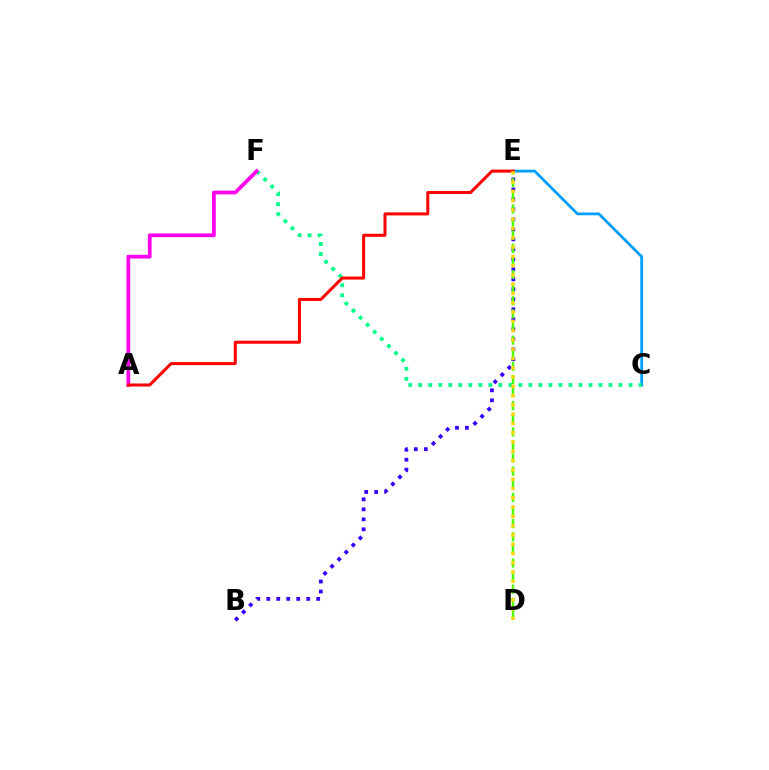{('C', 'E'): [{'color': '#009eff', 'line_style': 'solid', 'thickness': 1.99}], ('B', 'E'): [{'color': '#3700ff', 'line_style': 'dotted', 'thickness': 2.71}], ('D', 'E'): [{'color': '#4fff00', 'line_style': 'dashed', 'thickness': 1.78}, {'color': '#ffd500', 'line_style': 'dotted', 'thickness': 2.52}], ('C', 'F'): [{'color': '#00ff86', 'line_style': 'dotted', 'thickness': 2.72}], ('A', 'F'): [{'color': '#ff00ed', 'line_style': 'solid', 'thickness': 2.69}], ('A', 'E'): [{'color': '#ff0000', 'line_style': 'solid', 'thickness': 2.17}]}